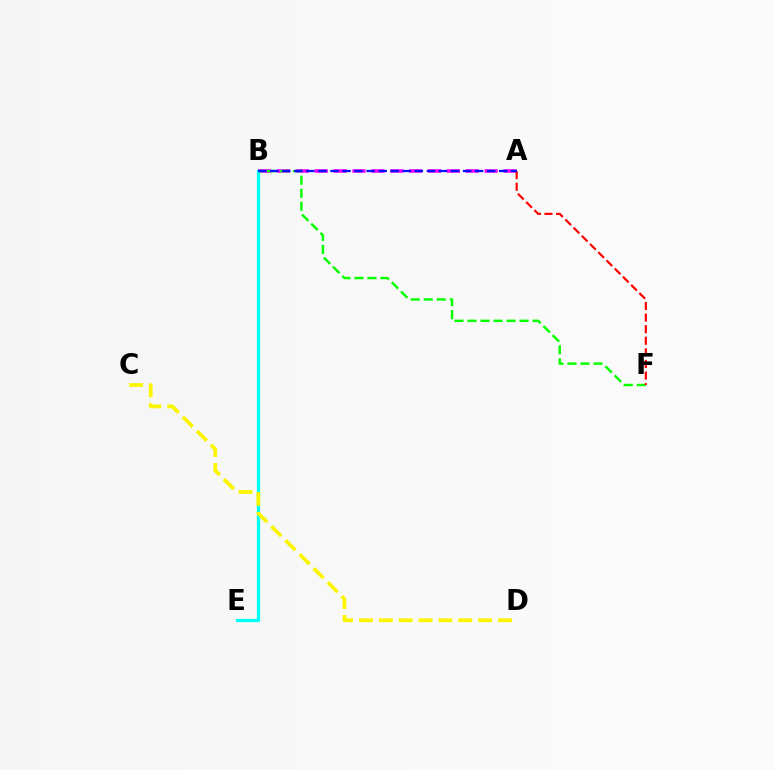{('A', 'B'): [{'color': '#ee00ff', 'line_style': 'dashed', 'thickness': 2.56}, {'color': '#0010ff', 'line_style': 'dashed', 'thickness': 1.64}], ('B', 'E'): [{'color': '#00fff6', 'line_style': 'solid', 'thickness': 2.34}], ('C', 'D'): [{'color': '#fcf500', 'line_style': 'dashed', 'thickness': 2.7}], ('B', 'F'): [{'color': '#08ff00', 'line_style': 'dashed', 'thickness': 1.77}], ('A', 'F'): [{'color': '#ff0000', 'line_style': 'dashed', 'thickness': 1.58}]}